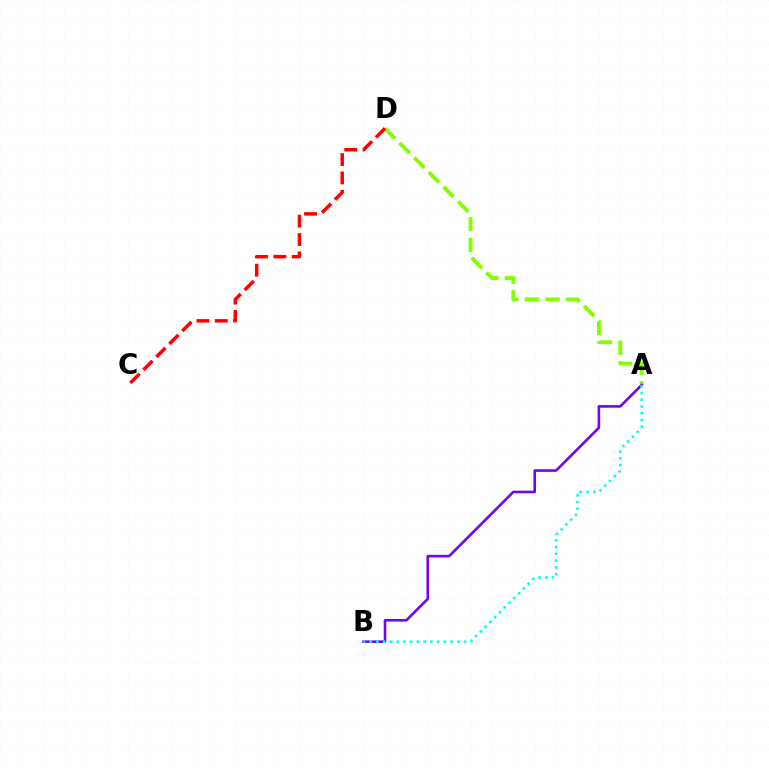{('A', 'D'): [{'color': '#84ff00', 'line_style': 'dashed', 'thickness': 2.81}], ('C', 'D'): [{'color': '#ff0000', 'line_style': 'dashed', 'thickness': 2.49}], ('A', 'B'): [{'color': '#7200ff', 'line_style': 'solid', 'thickness': 1.87}, {'color': '#00fff6', 'line_style': 'dotted', 'thickness': 1.83}]}